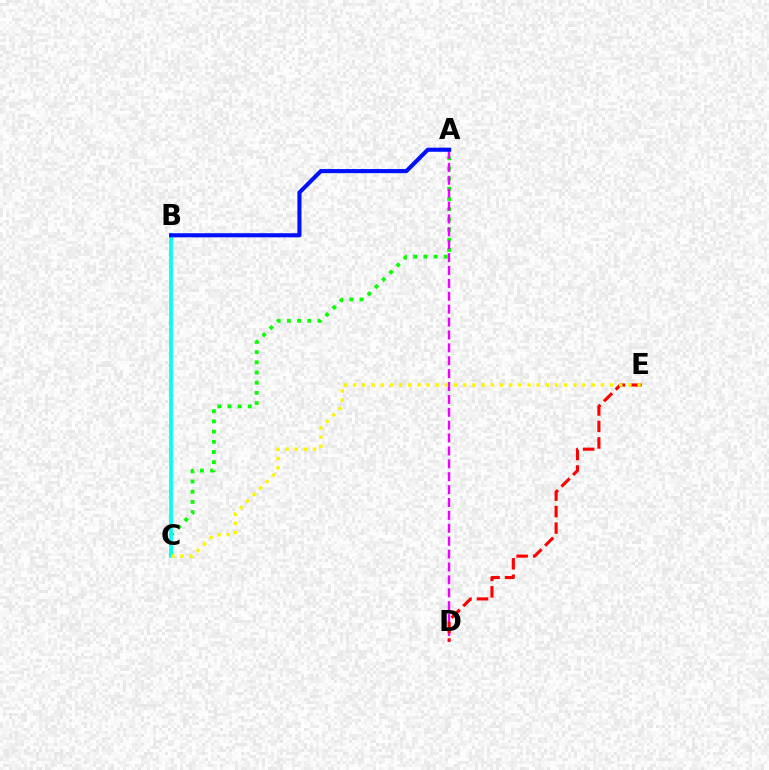{('A', 'C'): [{'color': '#08ff00', 'line_style': 'dotted', 'thickness': 2.77}], ('A', 'D'): [{'color': '#ee00ff', 'line_style': 'dashed', 'thickness': 1.75}], ('B', 'C'): [{'color': '#00fff6', 'line_style': 'solid', 'thickness': 2.65}], ('D', 'E'): [{'color': '#ff0000', 'line_style': 'dashed', 'thickness': 2.24}], ('A', 'B'): [{'color': '#0010ff', 'line_style': 'solid', 'thickness': 2.95}], ('C', 'E'): [{'color': '#fcf500', 'line_style': 'dotted', 'thickness': 2.49}]}